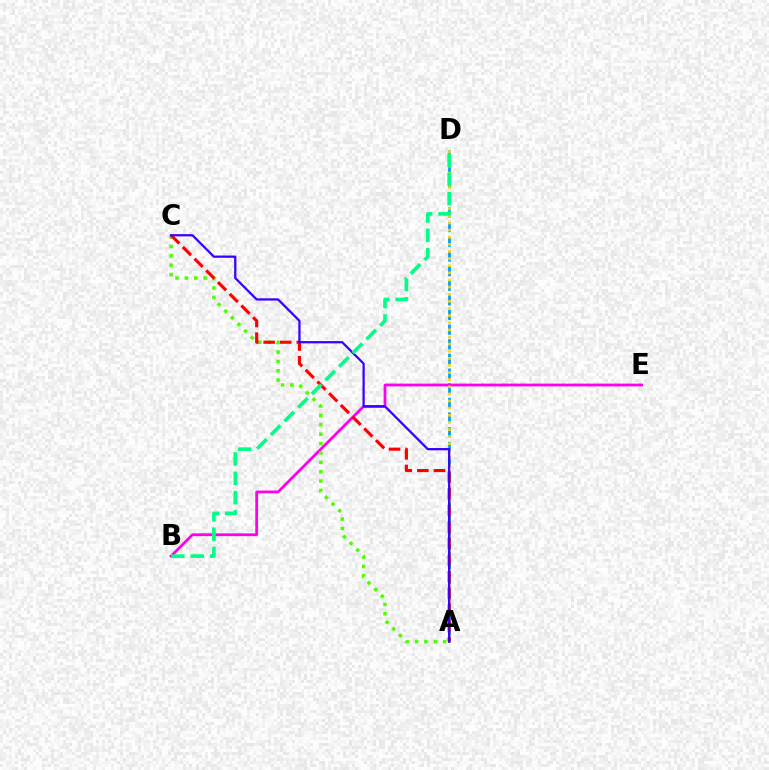{('A', 'D'): [{'color': '#009eff', 'line_style': 'dashed', 'thickness': 1.99}, {'color': '#ffd500', 'line_style': 'dotted', 'thickness': 1.93}], ('B', 'E'): [{'color': '#ff00ed', 'line_style': 'solid', 'thickness': 2.0}], ('A', 'C'): [{'color': '#4fff00', 'line_style': 'dotted', 'thickness': 2.55}, {'color': '#ff0000', 'line_style': 'dashed', 'thickness': 2.25}, {'color': '#3700ff', 'line_style': 'solid', 'thickness': 1.63}], ('B', 'D'): [{'color': '#00ff86', 'line_style': 'dashed', 'thickness': 2.62}]}